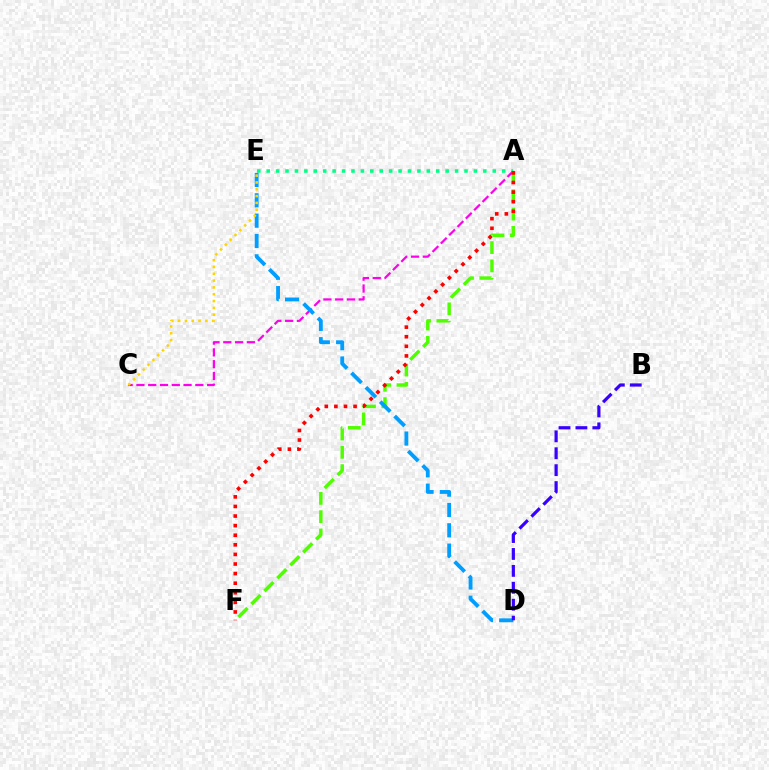{('A', 'F'): [{'color': '#4fff00', 'line_style': 'dashed', 'thickness': 2.49}, {'color': '#ff0000', 'line_style': 'dotted', 'thickness': 2.61}], ('A', 'C'): [{'color': '#ff00ed', 'line_style': 'dashed', 'thickness': 1.6}], ('A', 'E'): [{'color': '#00ff86', 'line_style': 'dotted', 'thickness': 2.56}], ('D', 'E'): [{'color': '#009eff', 'line_style': 'dashed', 'thickness': 2.76}], ('C', 'E'): [{'color': '#ffd500', 'line_style': 'dotted', 'thickness': 1.85}], ('B', 'D'): [{'color': '#3700ff', 'line_style': 'dashed', 'thickness': 2.3}]}